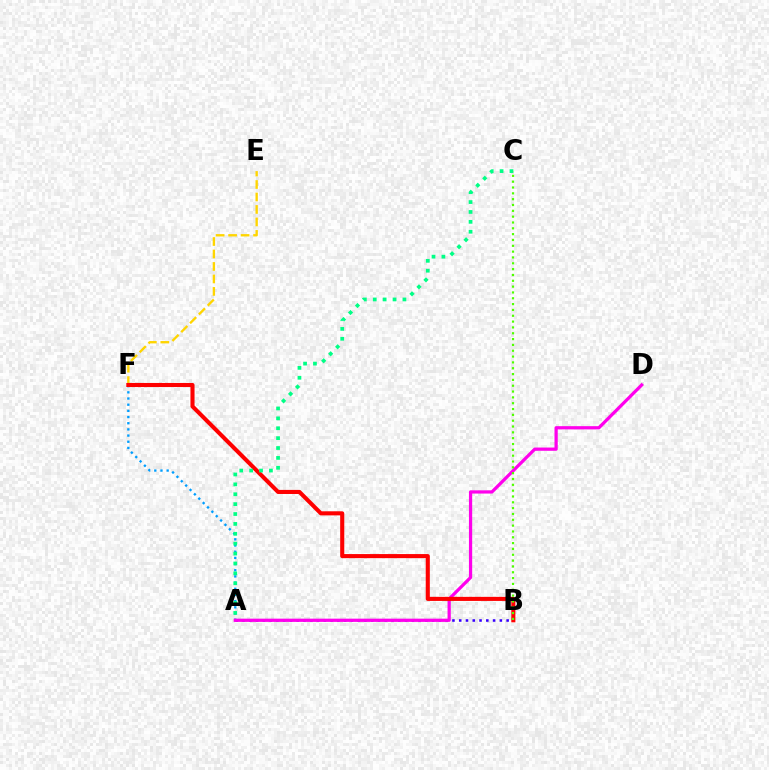{('A', 'B'): [{'color': '#3700ff', 'line_style': 'dotted', 'thickness': 1.84}], ('A', 'F'): [{'color': '#009eff', 'line_style': 'dotted', 'thickness': 1.68}], ('A', 'D'): [{'color': '#ff00ed', 'line_style': 'solid', 'thickness': 2.33}], ('E', 'F'): [{'color': '#ffd500', 'line_style': 'dashed', 'thickness': 1.69}], ('B', 'F'): [{'color': '#ff0000', 'line_style': 'solid', 'thickness': 2.94}], ('A', 'C'): [{'color': '#00ff86', 'line_style': 'dotted', 'thickness': 2.69}], ('B', 'C'): [{'color': '#4fff00', 'line_style': 'dotted', 'thickness': 1.58}]}